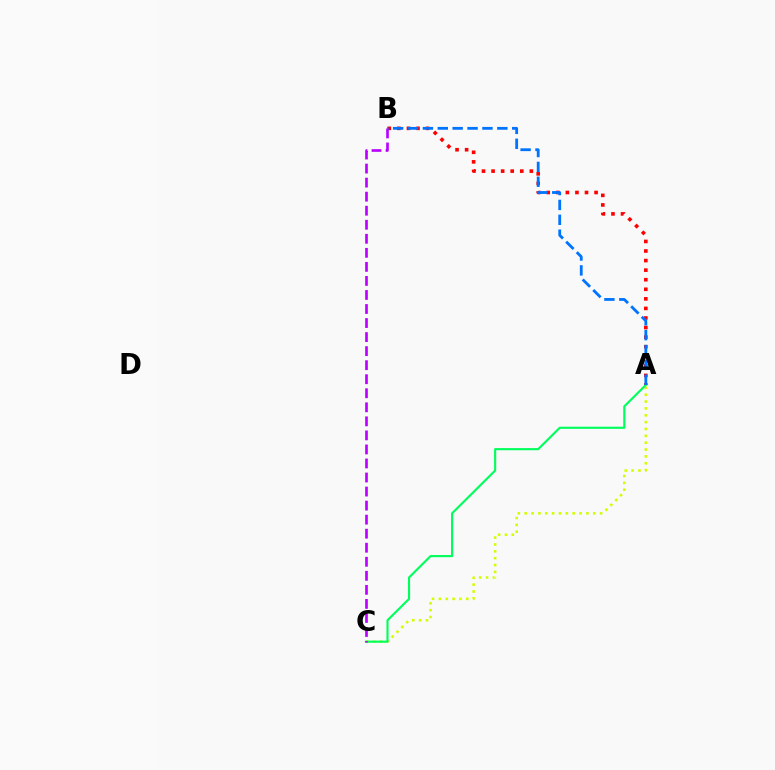{('A', 'B'): [{'color': '#ff0000', 'line_style': 'dotted', 'thickness': 2.6}, {'color': '#0074ff', 'line_style': 'dashed', 'thickness': 2.02}], ('A', 'C'): [{'color': '#d1ff00', 'line_style': 'dotted', 'thickness': 1.86}, {'color': '#00ff5c', 'line_style': 'solid', 'thickness': 1.54}], ('B', 'C'): [{'color': '#b900ff', 'line_style': 'dashed', 'thickness': 1.91}]}